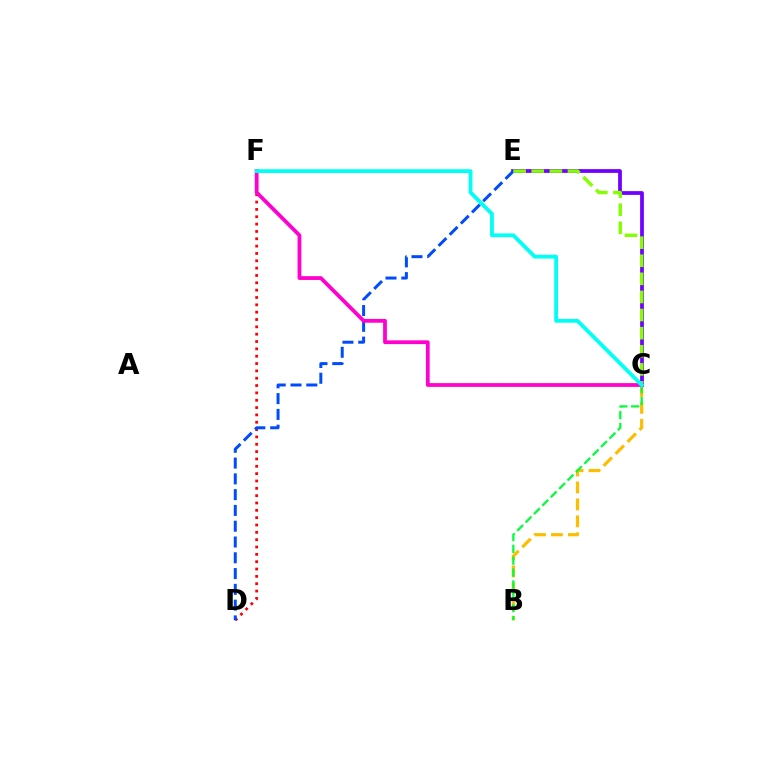{('C', 'E'): [{'color': '#7200ff', 'line_style': 'solid', 'thickness': 2.7}, {'color': '#84ff00', 'line_style': 'dashed', 'thickness': 2.46}], ('B', 'C'): [{'color': '#ffbd00', 'line_style': 'dashed', 'thickness': 2.3}, {'color': '#00ff39', 'line_style': 'dashed', 'thickness': 1.61}], ('D', 'F'): [{'color': '#ff0000', 'line_style': 'dotted', 'thickness': 1.99}], ('D', 'E'): [{'color': '#004bff', 'line_style': 'dashed', 'thickness': 2.14}], ('C', 'F'): [{'color': '#ff00cf', 'line_style': 'solid', 'thickness': 2.72}, {'color': '#00fff6', 'line_style': 'solid', 'thickness': 2.72}]}